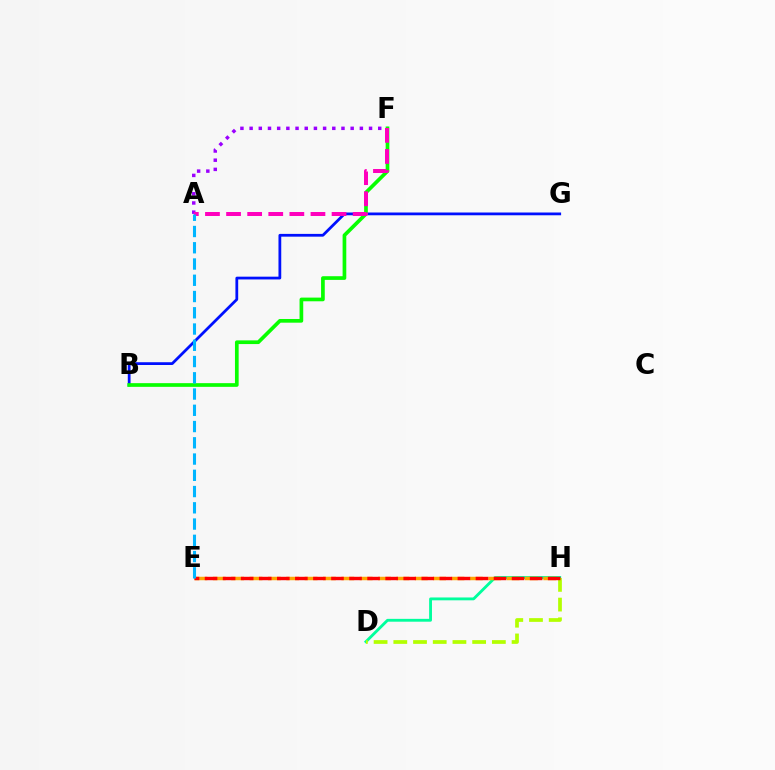{('D', 'H'): [{'color': '#00ff9d', 'line_style': 'solid', 'thickness': 2.05}, {'color': '#b3ff00', 'line_style': 'dashed', 'thickness': 2.68}], ('B', 'G'): [{'color': '#0010ff', 'line_style': 'solid', 'thickness': 1.99}], ('A', 'F'): [{'color': '#9b00ff', 'line_style': 'dotted', 'thickness': 2.5}, {'color': '#ff00bd', 'line_style': 'dashed', 'thickness': 2.87}], ('B', 'F'): [{'color': '#08ff00', 'line_style': 'solid', 'thickness': 2.66}], ('E', 'H'): [{'color': '#ffa500', 'line_style': 'dashed', 'thickness': 2.49}, {'color': '#ff0000', 'line_style': 'dashed', 'thickness': 2.45}], ('A', 'E'): [{'color': '#00b5ff', 'line_style': 'dashed', 'thickness': 2.21}]}